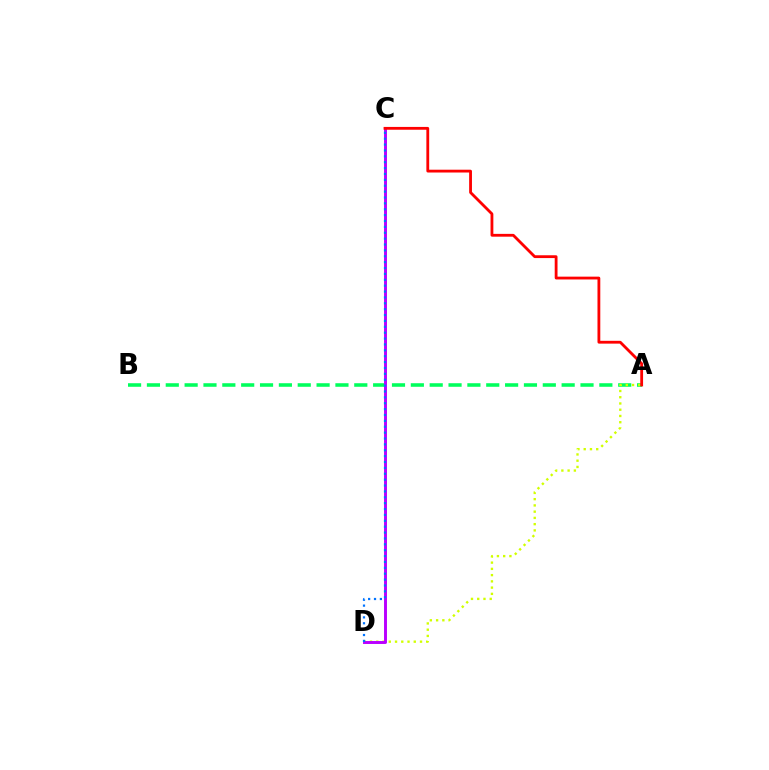{('A', 'B'): [{'color': '#00ff5c', 'line_style': 'dashed', 'thickness': 2.56}], ('A', 'D'): [{'color': '#d1ff00', 'line_style': 'dotted', 'thickness': 1.7}], ('C', 'D'): [{'color': '#b900ff', 'line_style': 'solid', 'thickness': 2.11}, {'color': '#0074ff', 'line_style': 'dotted', 'thickness': 1.6}], ('A', 'C'): [{'color': '#ff0000', 'line_style': 'solid', 'thickness': 2.02}]}